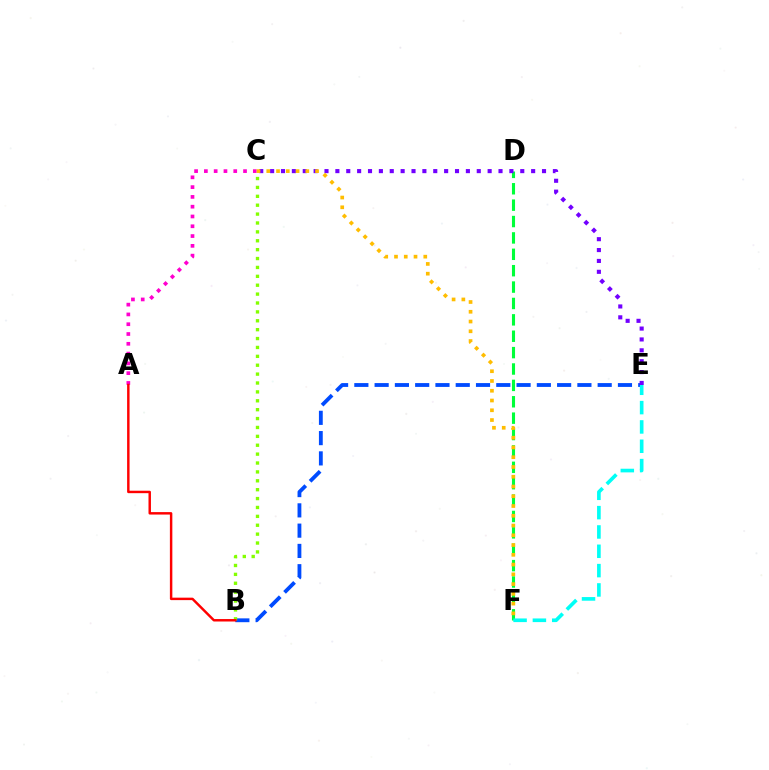{('D', 'F'): [{'color': '#00ff39', 'line_style': 'dashed', 'thickness': 2.23}], ('A', 'C'): [{'color': '#ff00cf', 'line_style': 'dotted', 'thickness': 2.66}], ('B', 'E'): [{'color': '#004bff', 'line_style': 'dashed', 'thickness': 2.75}], ('C', 'E'): [{'color': '#7200ff', 'line_style': 'dotted', 'thickness': 2.95}], ('C', 'F'): [{'color': '#ffbd00', 'line_style': 'dotted', 'thickness': 2.65}], ('B', 'C'): [{'color': '#84ff00', 'line_style': 'dotted', 'thickness': 2.42}], ('A', 'B'): [{'color': '#ff0000', 'line_style': 'solid', 'thickness': 1.77}], ('E', 'F'): [{'color': '#00fff6', 'line_style': 'dashed', 'thickness': 2.63}]}